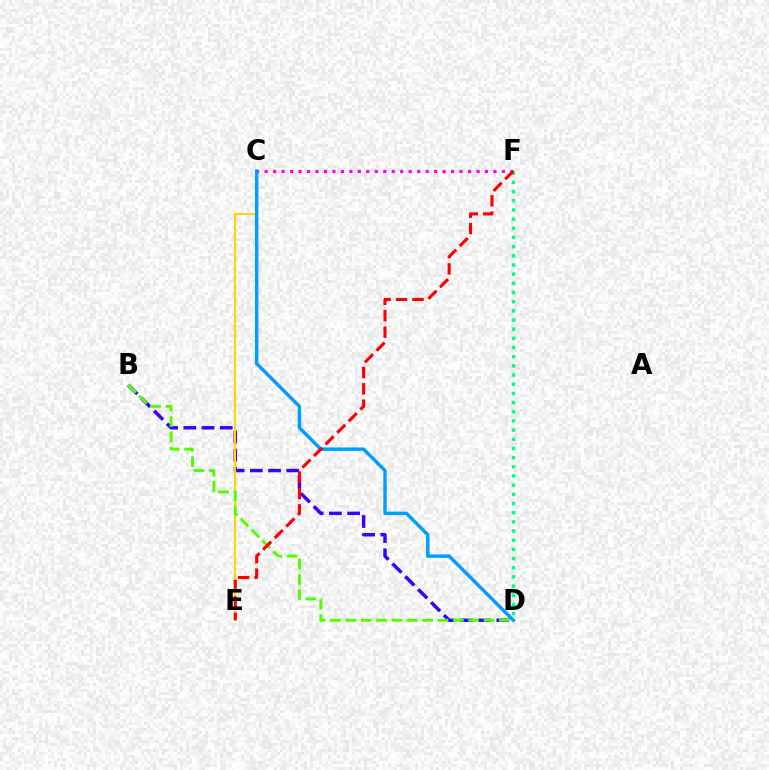{('B', 'D'): [{'color': '#3700ff', 'line_style': 'dashed', 'thickness': 2.47}, {'color': '#4fff00', 'line_style': 'dashed', 'thickness': 2.09}], ('C', 'F'): [{'color': '#ff00ed', 'line_style': 'dotted', 'thickness': 2.3}], ('C', 'E'): [{'color': '#ffd500', 'line_style': 'solid', 'thickness': 1.5}], ('C', 'D'): [{'color': '#009eff', 'line_style': 'solid', 'thickness': 2.47}], ('D', 'F'): [{'color': '#00ff86', 'line_style': 'dotted', 'thickness': 2.49}], ('E', 'F'): [{'color': '#ff0000', 'line_style': 'dashed', 'thickness': 2.23}]}